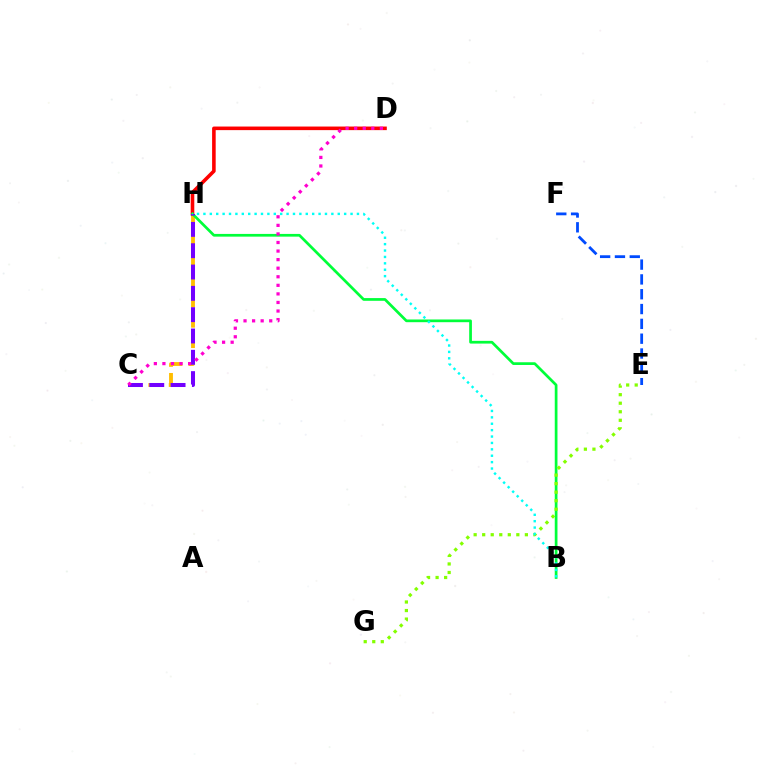{('C', 'H'): [{'color': '#ffbd00', 'line_style': 'dashed', 'thickness': 2.77}, {'color': '#7200ff', 'line_style': 'dashed', 'thickness': 2.9}], ('D', 'H'): [{'color': '#ff0000', 'line_style': 'solid', 'thickness': 2.58}], ('B', 'H'): [{'color': '#00ff39', 'line_style': 'solid', 'thickness': 1.96}, {'color': '#00fff6', 'line_style': 'dotted', 'thickness': 1.74}], ('E', 'G'): [{'color': '#84ff00', 'line_style': 'dotted', 'thickness': 2.32}], ('E', 'F'): [{'color': '#004bff', 'line_style': 'dashed', 'thickness': 2.01}], ('C', 'D'): [{'color': '#ff00cf', 'line_style': 'dotted', 'thickness': 2.33}]}